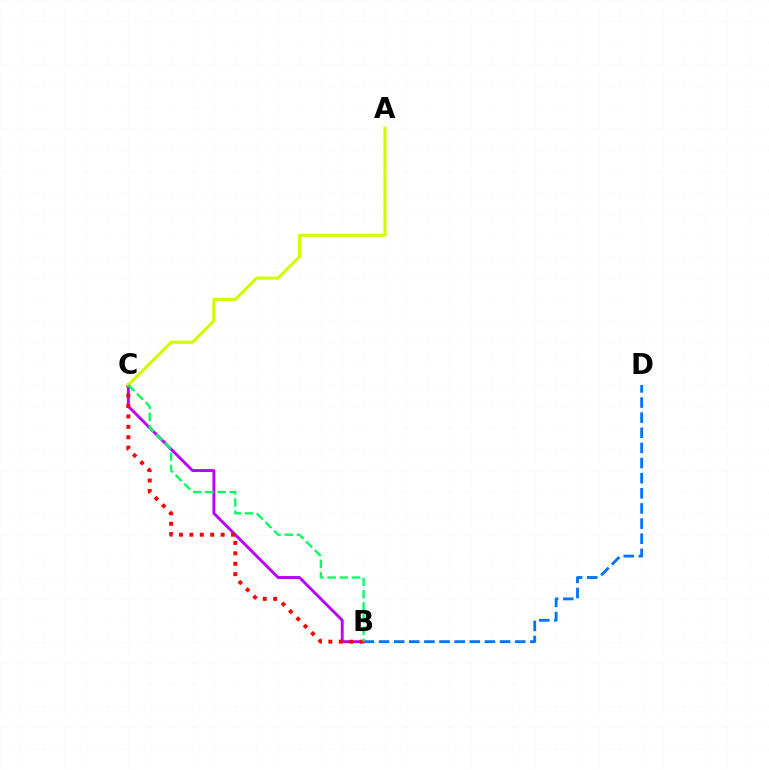{('B', 'D'): [{'color': '#0074ff', 'line_style': 'dashed', 'thickness': 2.06}], ('B', 'C'): [{'color': '#b900ff', 'line_style': 'solid', 'thickness': 2.08}, {'color': '#ff0000', 'line_style': 'dotted', 'thickness': 2.83}, {'color': '#00ff5c', 'line_style': 'dashed', 'thickness': 1.65}], ('A', 'C'): [{'color': '#d1ff00', 'line_style': 'solid', 'thickness': 2.27}]}